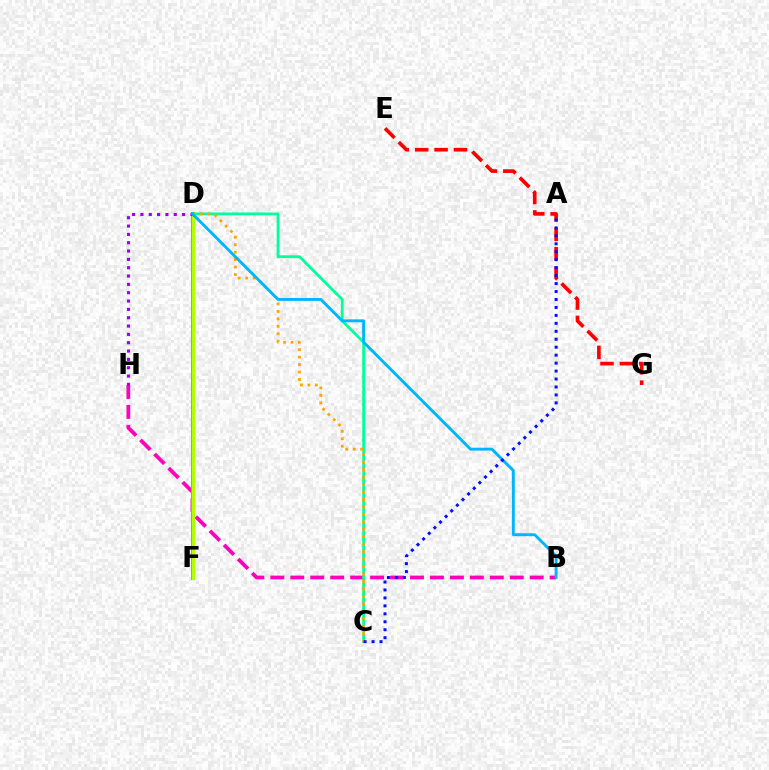{('B', 'H'): [{'color': '#ff00bd', 'line_style': 'dashed', 'thickness': 2.71}], ('D', 'F'): [{'color': '#08ff00', 'line_style': 'solid', 'thickness': 2.9}, {'color': '#b3ff00', 'line_style': 'solid', 'thickness': 2.32}], ('C', 'D'): [{'color': '#00ff9d', 'line_style': 'solid', 'thickness': 2.0}, {'color': '#ffa500', 'line_style': 'dotted', 'thickness': 2.03}], ('E', 'G'): [{'color': '#ff0000', 'line_style': 'dashed', 'thickness': 2.63}], ('D', 'H'): [{'color': '#9b00ff', 'line_style': 'dotted', 'thickness': 2.26}], ('B', 'D'): [{'color': '#00b5ff', 'line_style': 'solid', 'thickness': 2.07}], ('A', 'C'): [{'color': '#0010ff', 'line_style': 'dotted', 'thickness': 2.16}]}